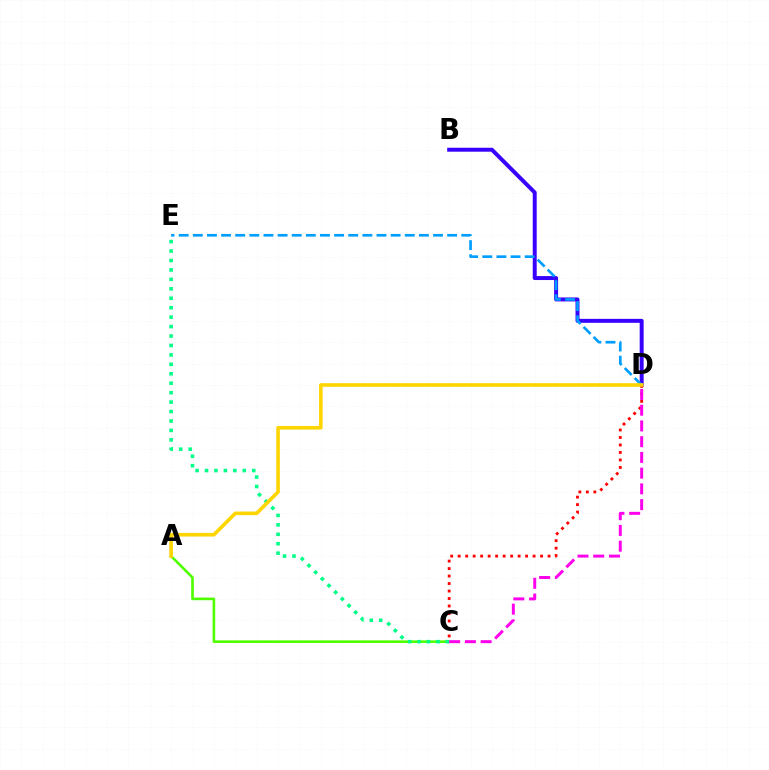{('A', 'C'): [{'color': '#4fff00', 'line_style': 'solid', 'thickness': 1.89}], ('B', 'D'): [{'color': '#3700ff', 'line_style': 'solid', 'thickness': 2.85}], ('C', 'D'): [{'color': '#ff0000', 'line_style': 'dotted', 'thickness': 2.04}, {'color': '#ff00ed', 'line_style': 'dashed', 'thickness': 2.14}], ('D', 'E'): [{'color': '#009eff', 'line_style': 'dashed', 'thickness': 1.92}], ('C', 'E'): [{'color': '#00ff86', 'line_style': 'dotted', 'thickness': 2.57}], ('A', 'D'): [{'color': '#ffd500', 'line_style': 'solid', 'thickness': 2.6}]}